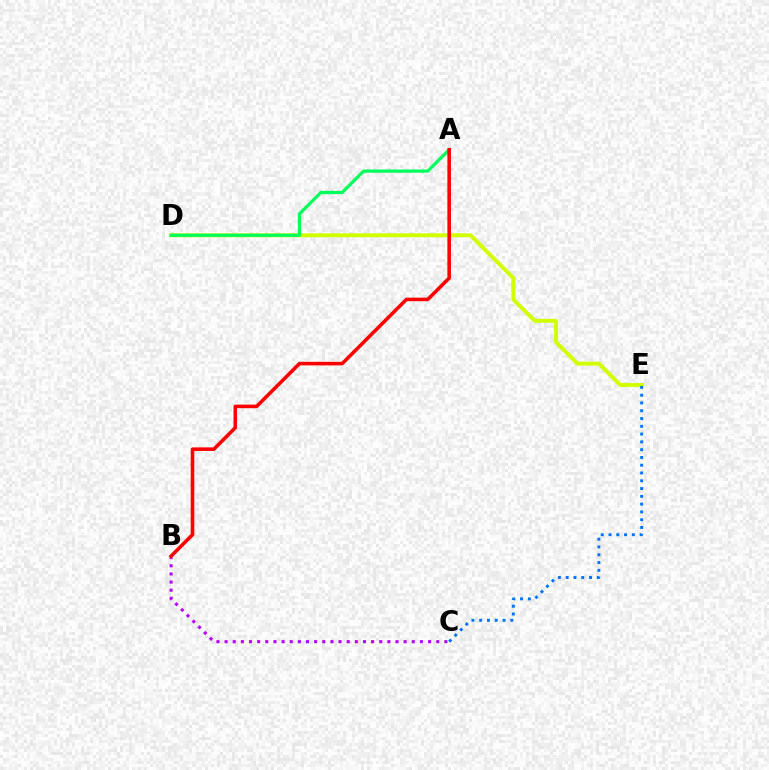{('D', 'E'): [{'color': '#d1ff00', 'line_style': 'solid', 'thickness': 2.81}], ('C', 'E'): [{'color': '#0074ff', 'line_style': 'dotted', 'thickness': 2.11}], ('A', 'D'): [{'color': '#00ff5c', 'line_style': 'solid', 'thickness': 2.34}], ('B', 'C'): [{'color': '#b900ff', 'line_style': 'dotted', 'thickness': 2.21}], ('A', 'B'): [{'color': '#ff0000', 'line_style': 'solid', 'thickness': 2.57}]}